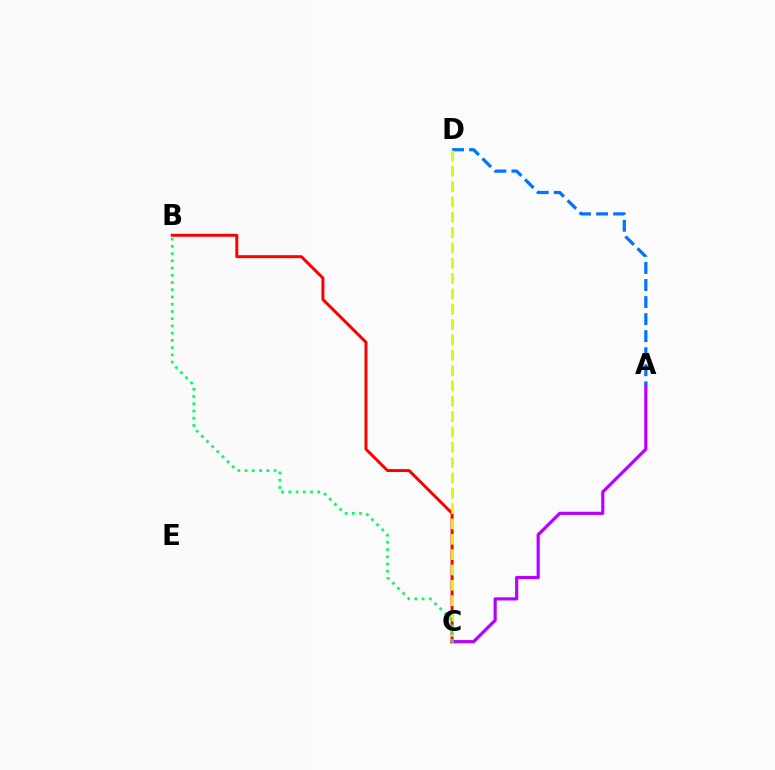{('A', 'C'): [{'color': '#b900ff', 'line_style': 'solid', 'thickness': 2.29}], ('A', 'D'): [{'color': '#0074ff', 'line_style': 'dashed', 'thickness': 2.32}], ('B', 'C'): [{'color': '#ff0000', 'line_style': 'solid', 'thickness': 2.14}, {'color': '#00ff5c', 'line_style': 'dotted', 'thickness': 1.96}], ('C', 'D'): [{'color': '#d1ff00', 'line_style': 'dashed', 'thickness': 2.08}]}